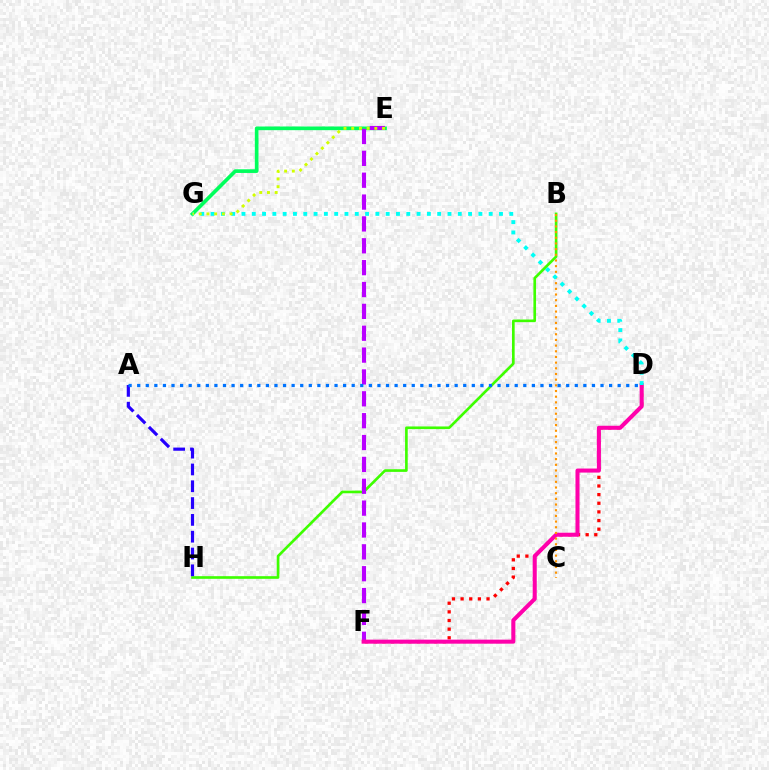{('E', 'G'): [{'color': '#00ff5c', 'line_style': 'solid', 'thickness': 2.64}, {'color': '#d1ff00', 'line_style': 'dotted', 'thickness': 2.09}], ('B', 'H'): [{'color': '#3dff00', 'line_style': 'solid', 'thickness': 1.91}], ('A', 'H'): [{'color': '#2500ff', 'line_style': 'dashed', 'thickness': 2.28}], ('E', 'F'): [{'color': '#b900ff', 'line_style': 'dashed', 'thickness': 2.97}], ('D', 'F'): [{'color': '#ff0000', 'line_style': 'dotted', 'thickness': 2.35}, {'color': '#ff00ac', 'line_style': 'solid', 'thickness': 2.91}], ('B', 'C'): [{'color': '#ff9400', 'line_style': 'dotted', 'thickness': 1.54}], ('D', 'G'): [{'color': '#00fff6', 'line_style': 'dotted', 'thickness': 2.8}], ('A', 'D'): [{'color': '#0074ff', 'line_style': 'dotted', 'thickness': 2.33}]}